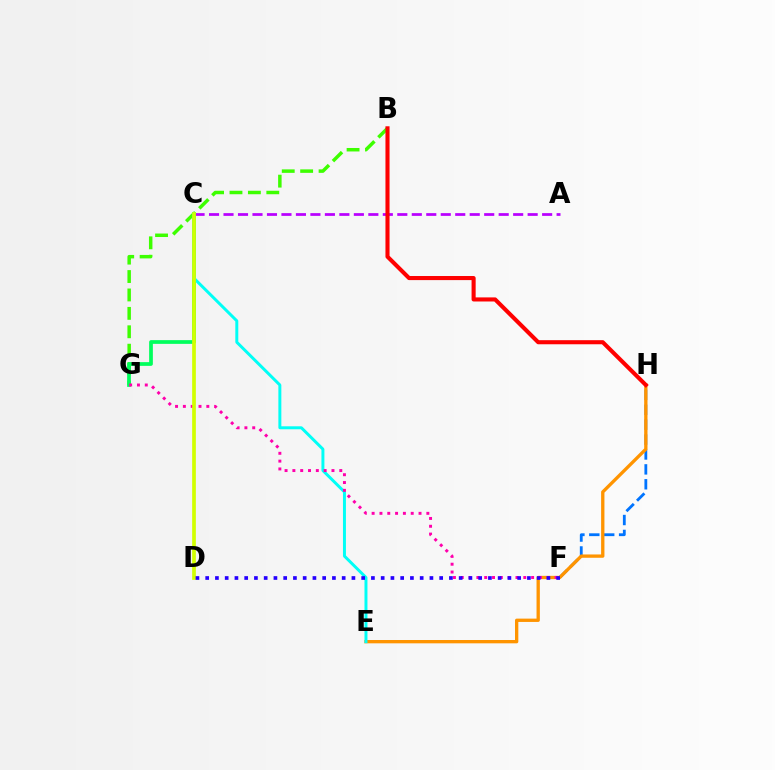{('F', 'H'): [{'color': '#0074ff', 'line_style': 'dashed', 'thickness': 2.02}], ('B', 'G'): [{'color': '#3dff00', 'line_style': 'dashed', 'thickness': 2.5}], ('A', 'C'): [{'color': '#b900ff', 'line_style': 'dashed', 'thickness': 1.97}], ('C', 'G'): [{'color': '#00ff5c', 'line_style': 'solid', 'thickness': 2.68}], ('E', 'H'): [{'color': '#ff9400', 'line_style': 'solid', 'thickness': 2.39}], ('C', 'E'): [{'color': '#00fff6', 'line_style': 'solid', 'thickness': 2.14}], ('B', 'H'): [{'color': '#ff0000', 'line_style': 'solid', 'thickness': 2.94}], ('F', 'G'): [{'color': '#ff00ac', 'line_style': 'dotted', 'thickness': 2.12}], ('C', 'D'): [{'color': '#d1ff00', 'line_style': 'solid', 'thickness': 2.67}], ('D', 'F'): [{'color': '#2500ff', 'line_style': 'dotted', 'thickness': 2.65}]}